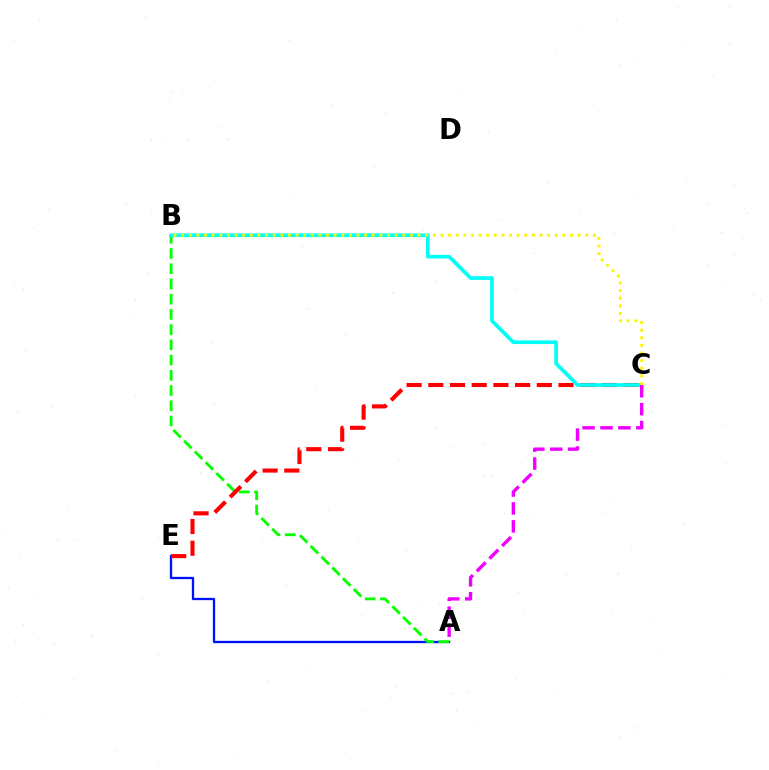{('A', 'E'): [{'color': '#0010ff', 'line_style': 'solid', 'thickness': 1.66}], ('A', 'B'): [{'color': '#08ff00', 'line_style': 'dashed', 'thickness': 2.07}], ('C', 'E'): [{'color': '#ff0000', 'line_style': 'dashed', 'thickness': 2.95}], ('B', 'C'): [{'color': '#00fff6', 'line_style': 'solid', 'thickness': 2.64}, {'color': '#fcf500', 'line_style': 'dotted', 'thickness': 2.07}], ('A', 'C'): [{'color': '#ee00ff', 'line_style': 'dashed', 'thickness': 2.43}]}